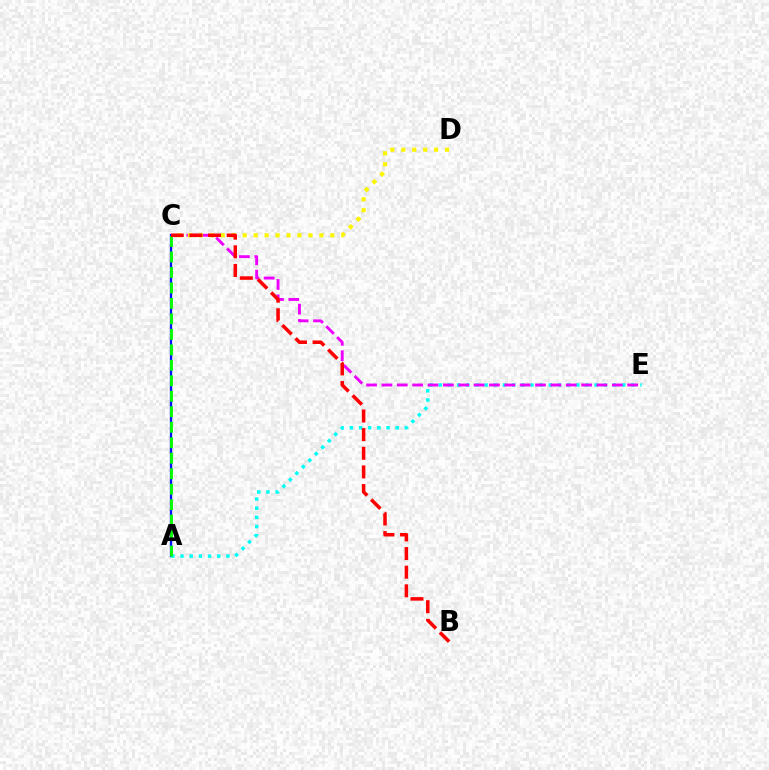{('A', 'C'): [{'color': '#0010ff', 'line_style': 'solid', 'thickness': 1.68}, {'color': '#08ff00', 'line_style': 'dashed', 'thickness': 2.1}], ('A', 'E'): [{'color': '#00fff6', 'line_style': 'dotted', 'thickness': 2.49}], ('C', 'E'): [{'color': '#ee00ff', 'line_style': 'dashed', 'thickness': 2.09}], ('C', 'D'): [{'color': '#fcf500', 'line_style': 'dotted', 'thickness': 2.98}], ('B', 'C'): [{'color': '#ff0000', 'line_style': 'dashed', 'thickness': 2.53}]}